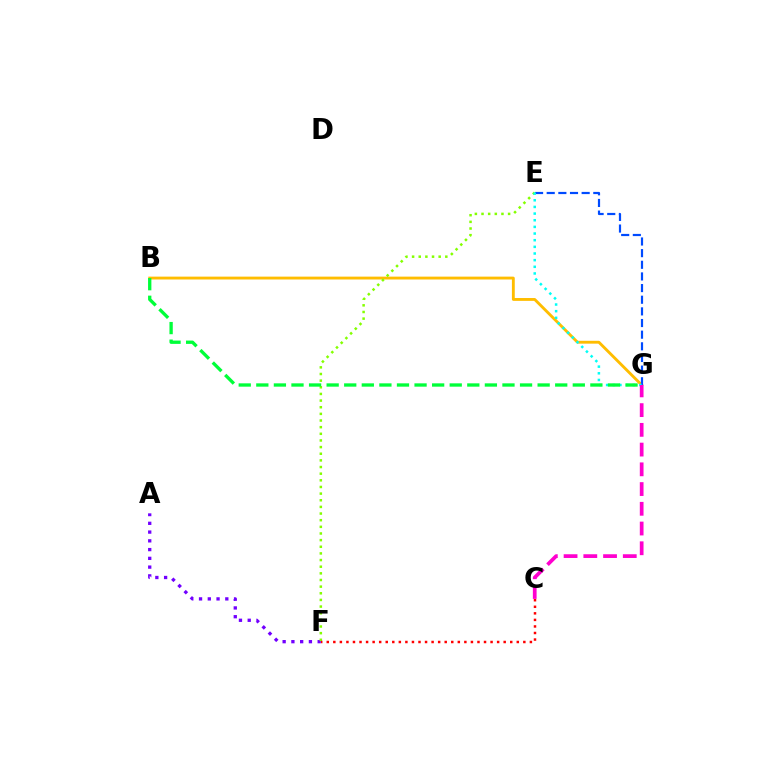{('B', 'G'): [{'color': '#ffbd00', 'line_style': 'solid', 'thickness': 2.06}, {'color': '#00ff39', 'line_style': 'dashed', 'thickness': 2.39}], ('A', 'F'): [{'color': '#7200ff', 'line_style': 'dotted', 'thickness': 2.38}], ('E', 'F'): [{'color': '#84ff00', 'line_style': 'dotted', 'thickness': 1.81}], ('E', 'G'): [{'color': '#004bff', 'line_style': 'dashed', 'thickness': 1.58}, {'color': '#00fff6', 'line_style': 'dotted', 'thickness': 1.81}], ('C', 'F'): [{'color': '#ff0000', 'line_style': 'dotted', 'thickness': 1.78}], ('C', 'G'): [{'color': '#ff00cf', 'line_style': 'dashed', 'thickness': 2.68}]}